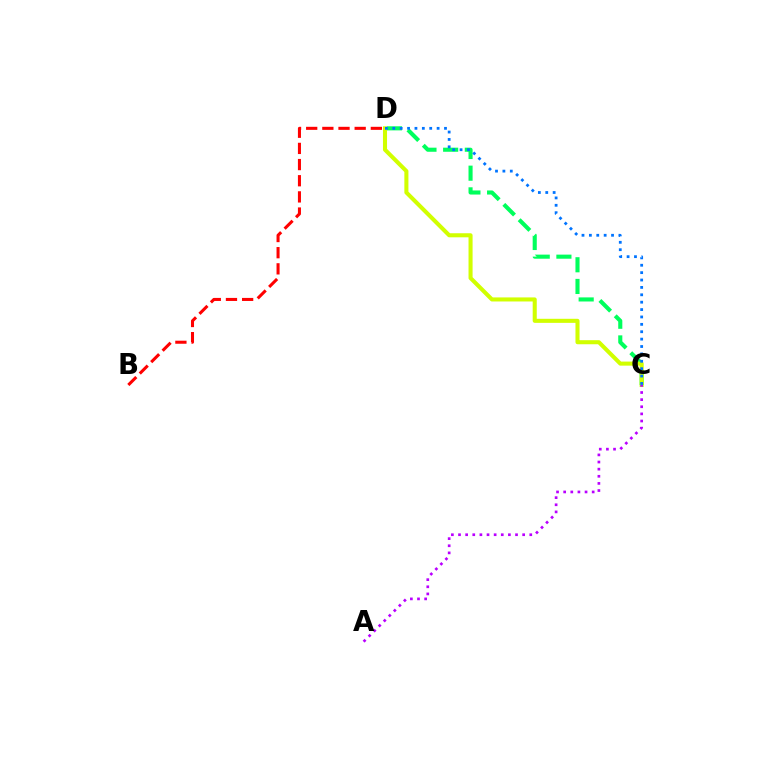{('B', 'D'): [{'color': '#ff0000', 'line_style': 'dashed', 'thickness': 2.2}], ('C', 'D'): [{'color': '#00ff5c', 'line_style': 'dashed', 'thickness': 2.95}, {'color': '#d1ff00', 'line_style': 'solid', 'thickness': 2.93}, {'color': '#0074ff', 'line_style': 'dotted', 'thickness': 2.01}], ('A', 'C'): [{'color': '#b900ff', 'line_style': 'dotted', 'thickness': 1.94}]}